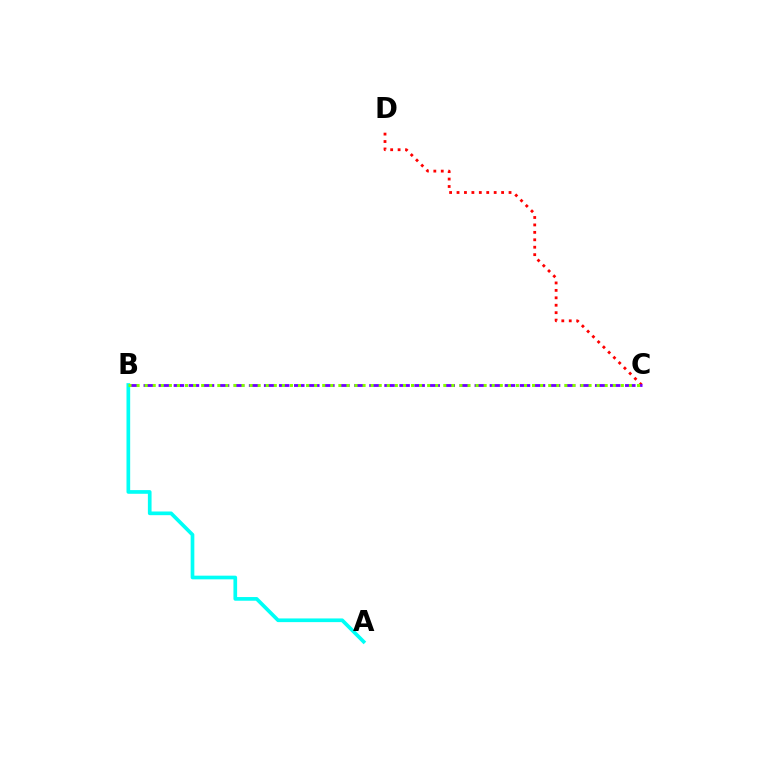{('C', 'D'): [{'color': '#ff0000', 'line_style': 'dotted', 'thickness': 2.02}], ('B', 'C'): [{'color': '#7200ff', 'line_style': 'dashed', 'thickness': 2.04}, {'color': '#84ff00', 'line_style': 'dotted', 'thickness': 2.19}], ('A', 'B'): [{'color': '#00fff6', 'line_style': 'solid', 'thickness': 2.65}]}